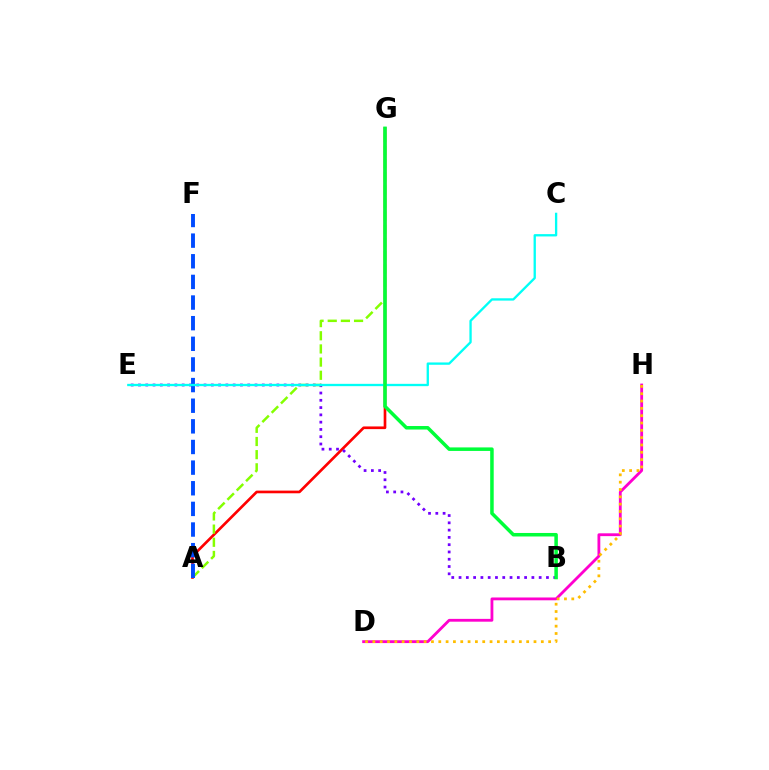{('A', 'G'): [{'color': '#ff0000', 'line_style': 'solid', 'thickness': 1.92}, {'color': '#84ff00', 'line_style': 'dashed', 'thickness': 1.79}], ('B', 'E'): [{'color': '#7200ff', 'line_style': 'dotted', 'thickness': 1.98}], ('A', 'F'): [{'color': '#004bff', 'line_style': 'dashed', 'thickness': 2.8}], ('D', 'H'): [{'color': '#ff00cf', 'line_style': 'solid', 'thickness': 2.03}, {'color': '#ffbd00', 'line_style': 'dotted', 'thickness': 1.99}], ('C', 'E'): [{'color': '#00fff6', 'line_style': 'solid', 'thickness': 1.67}], ('B', 'G'): [{'color': '#00ff39', 'line_style': 'solid', 'thickness': 2.53}]}